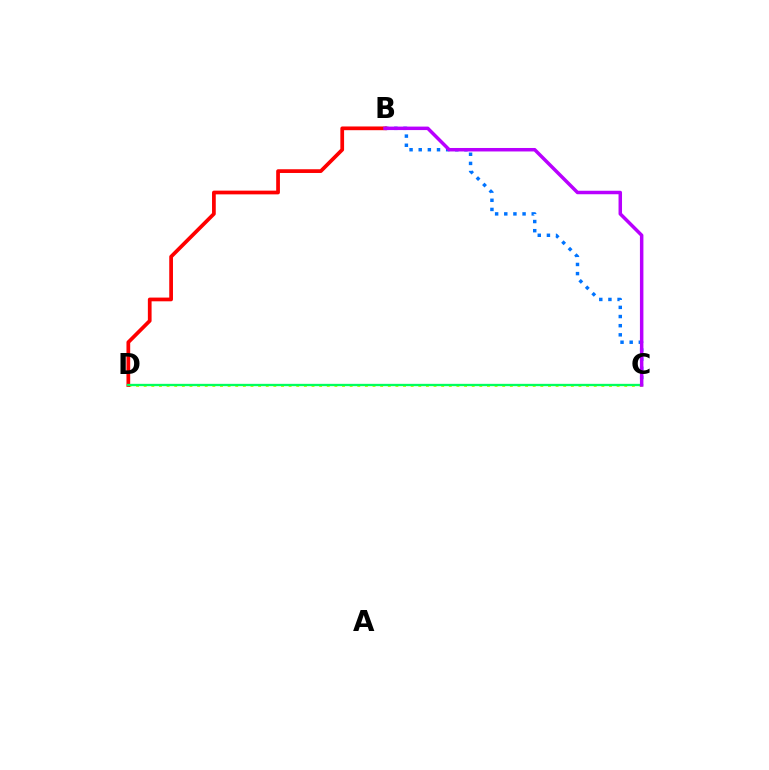{('B', 'C'): [{'color': '#0074ff', 'line_style': 'dotted', 'thickness': 2.49}, {'color': '#b900ff', 'line_style': 'solid', 'thickness': 2.51}], ('C', 'D'): [{'color': '#d1ff00', 'line_style': 'dotted', 'thickness': 2.07}, {'color': '#00ff5c', 'line_style': 'solid', 'thickness': 1.68}], ('B', 'D'): [{'color': '#ff0000', 'line_style': 'solid', 'thickness': 2.68}]}